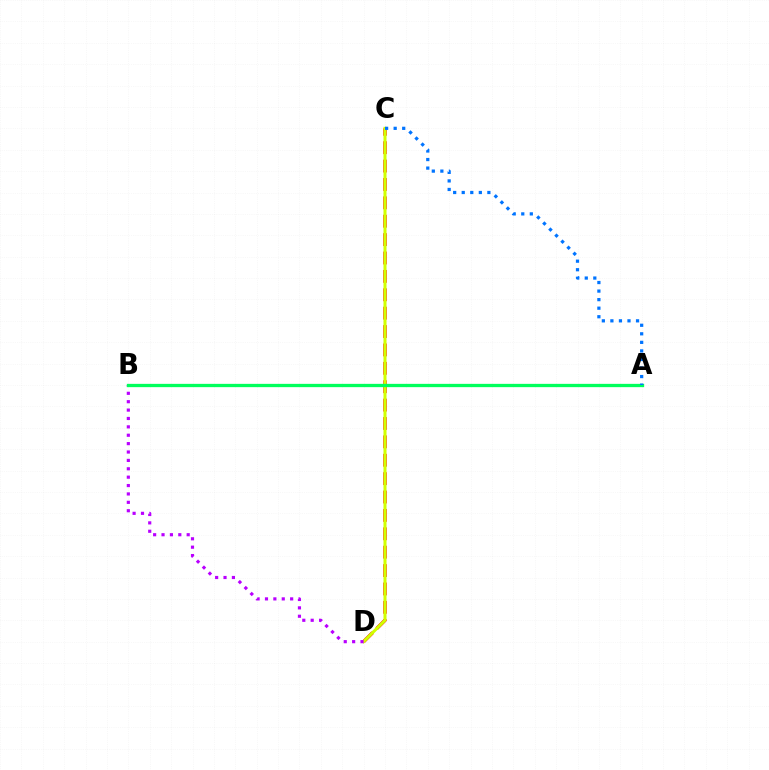{('C', 'D'): [{'color': '#ff0000', 'line_style': 'dashed', 'thickness': 2.5}, {'color': '#d1ff00', 'line_style': 'solid', 'thickness': 2.18}], ('B', 'D'): [{'color': '#b900ff', 'line_style': 'dotted', 'thickness': 2.28}], ('A', 'B'): [{'color': '#00ff5c', 'line_style': 'solid', 'thickness': 2.37}], ('A', 'C'): [{'color': '#0074ff', 'line_style': 'dotted', 'thickness': 2.32}]}